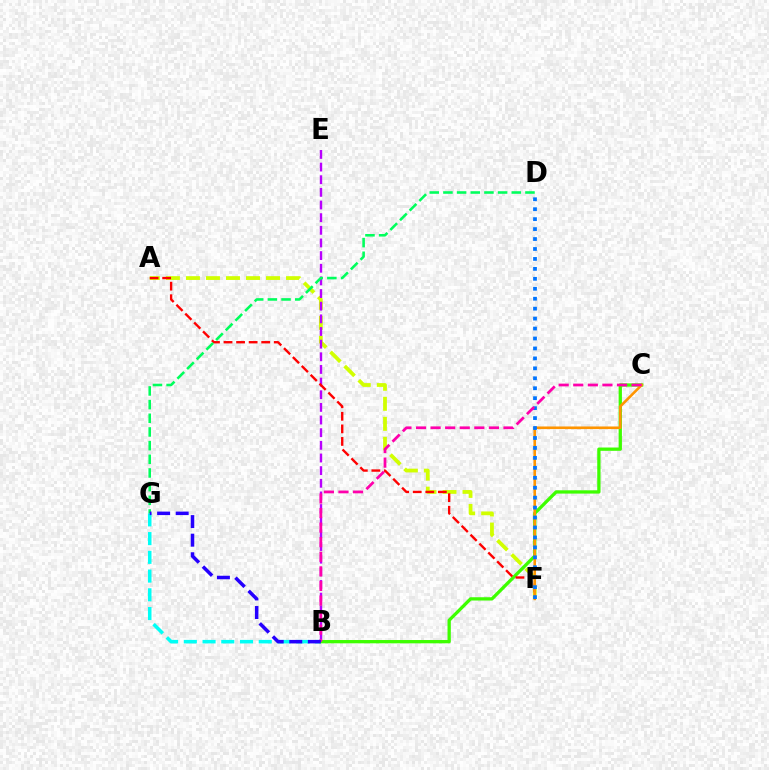{('A', 'F'): [{'color': '#d1ff00', 'line_style': 'dashed', 'thickness': 2.72}, {'color': '#ff0000', 'line_style': 'dashed', 'thickness': 1.71}], ('B', 'G'): [{'color': '#00fff6', 'line_style': 'dashed', 'thickness': 2.54}, {'color': '#2500ff', 'line_style': 'dashed', 'thickness': 2.52}], ('B', 'C'): [{'color': '#3dff00', 'line_style': 'solid', 'thickness': 2.37}, {'color': '#ff00ac', 'line_style': 'dashed', 'thickness': 1.98}], ('B', 'E'): [{'color': '#b900ff', 'line_style': 'dashed', 'thickness': 1.72}], ('C', 'F'): [{'color': '#ff9400', 'line_style': 'solid', 'thickness': 1.88}], ('D', 'F'): [{'color': '#0074ff', 'line_style': 'dotted', 'thickness': 2.7}], ('D', 'G'): [{'color': '#00ff5c', 'line_style': 'dashed', 'thickness': 1.86}]}